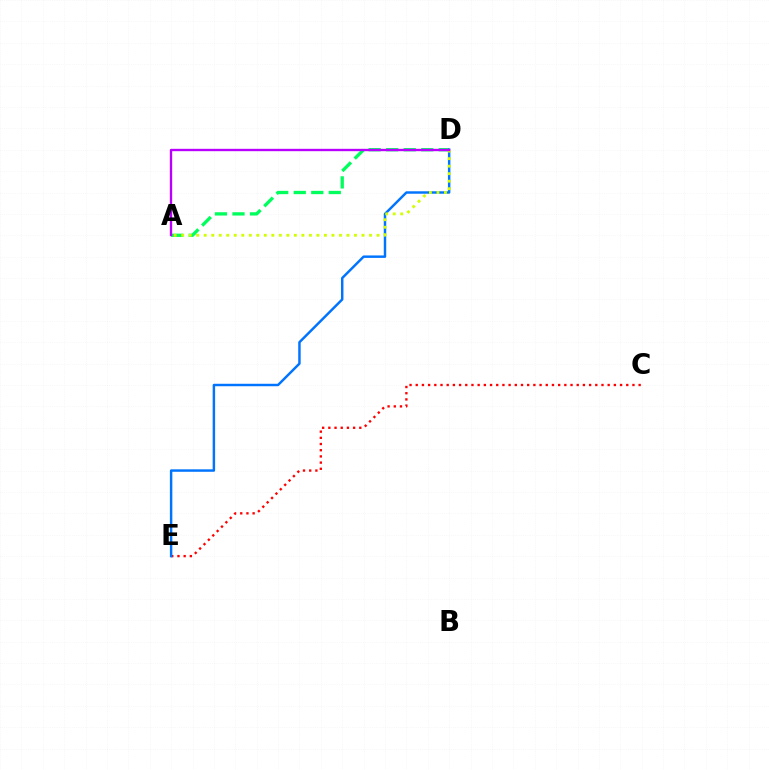{('C', 'E'): [{'color': '#ff0000', 'line_style': 'dotted', 'thickness': 1.68}], ('A', 'D'): [{'color': '#00ff5c', 'line_style': 'dashed', 'thickness': 2.38}, {'color': '#d1ff00', 'line_style': 'dotted', 'thickness': 2.04}, {'color': '#b900ff', 'line_style': 'solid', 'thickness': 1.7}], ('D', 'E'): [{'color': '#0074ff', 'line_style': 'solid', 'thickness': 1.77}]}